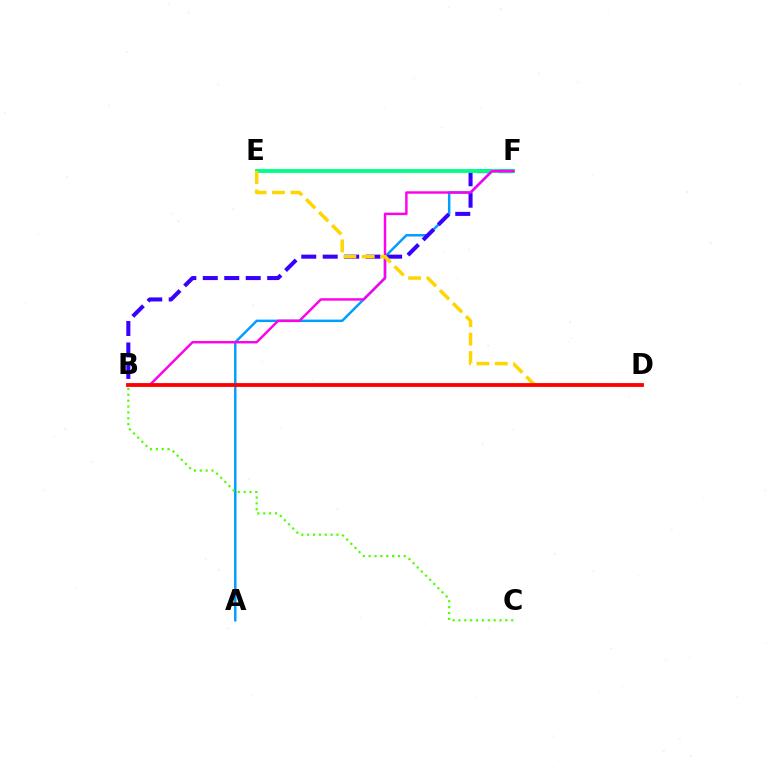{('A', 'F'): [{'color': '#009eff', 'line_style': 'solid', 'thickness': 1.78}], ('B', 'C'): [{'color': '#4fff00', 'line_style': 'dotted', 'thickness': 1.59}], ('B', 'F'): [{'color': '#3700ff', 'line_style': 'dashed', 'thickness': 2.92}, {'color': '#ff00ed', 'line_style': 'solid', 'thickness': 1.76}], ('E', 'F'): [{'color': '#00ff86', 'line_style': 'solid', 'thickness': 2.78}], ('D', 'E'): [{'color': '#ffd500', 'line_style': 'dashed', 'thickness': 2.5}], ('B', 'D'): [{'color': '#ff0000', 'line_style': 'solid', 'thickness': 2.74}]}